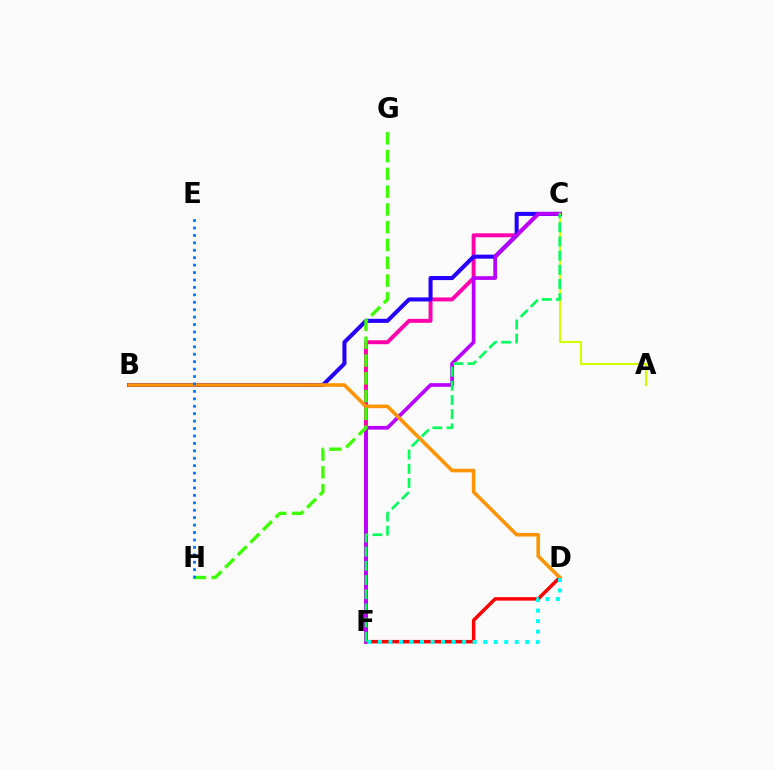{('C', 'F'): [{'color': '#ff00ac', 'line_style': 'solid', 'thickness': 2.84}, {'color': '#b900ff', 'line_style': 'solid', 'thickness': 2.66}, {'color': '#00ff5c', 'line_style': 'dashed', 'thickness': 1.93}], ('D', 'F'): [{'color': '#ff0000', 'line_style': 'solid', 'thickness': 2.5}, {'color': '#00fff6', 'line_style': 'dotted', 'thickness': 2.86}], ('B', 'C'): [{'color': '#2500ff', 'line_style': 'solid', 'thickness': 2.93}], ('A', 'C'): [{'color': '#d1ff00', 'line_style': 'solid', 'thickness': 1.51}], ('B', 'D'): [{'color': '#ff9400', 'line_style': 'solid', 'thickness': 2.58}], ('G', 'H'): [{'color': '#3dff00', 'line_style': 'dashed', 'thickness': 2.42}], ('E', 'H'): [{'color': '#0074ff', 'line_style': 'dotted', 'thickness': 2.02}]}